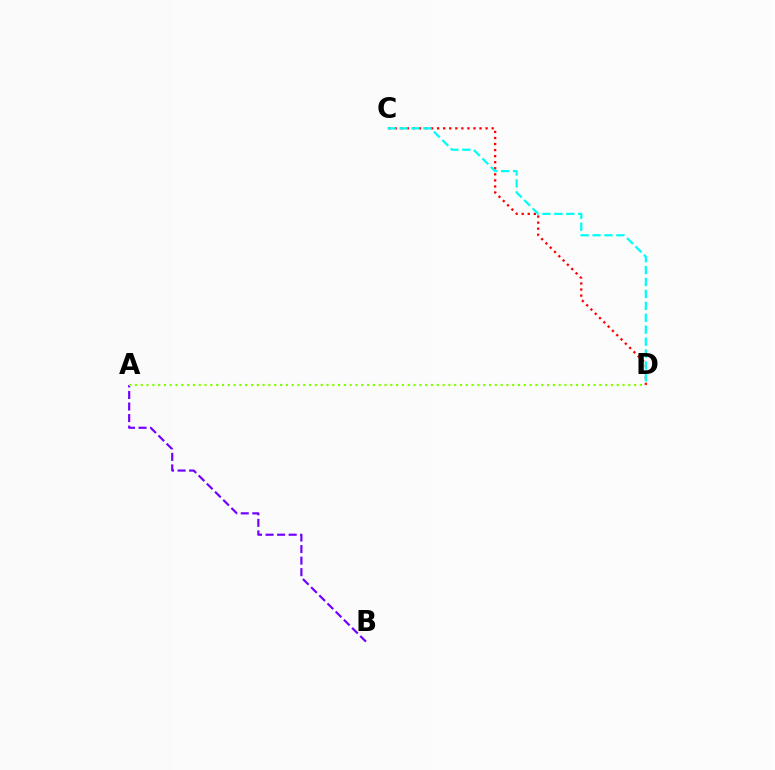{('A', 'B'): [{'color': '#7200ff', 'line_style': 'dashed', 'thickness': 1.57}], ('C', 'D'): [{'color': '#ff0000', 'line_style': 'dotted', 'thickness': 1.65}, {'color': '#00fff6', 'line_style': 'dashed', 'thickness': 1.62}], ('A', 'D'): [{'color': '#84ff00', 'line_style': 'dotted', 'thickness': 1.58}]}